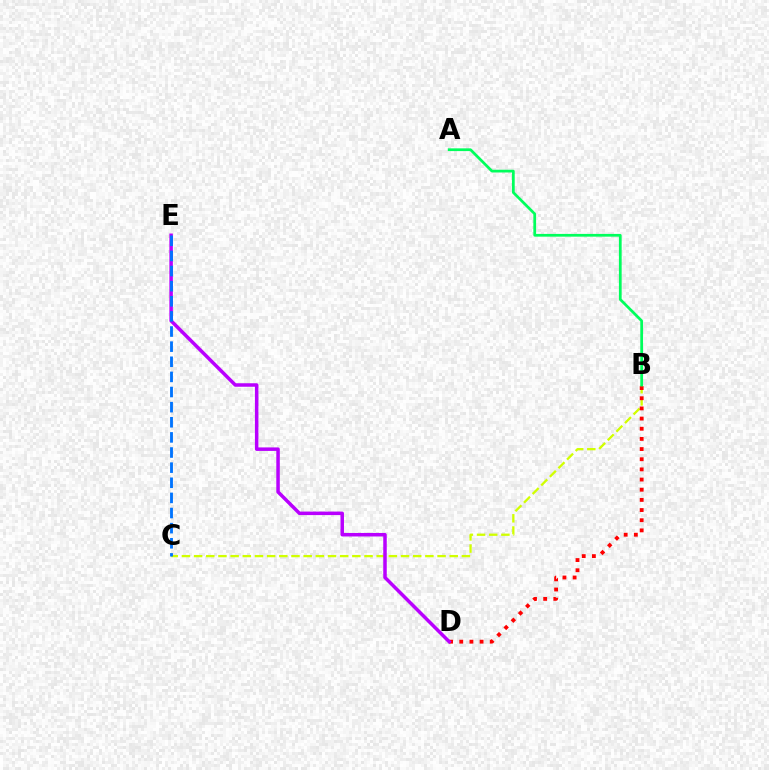{('B', 'C'): [{'color': '#d1ff00', 'line_style': 'dashed', 'thickness': 1.65}], ('B', 'D'): [{'color': '#ff0000', 'line_style': 'dotted', 'thickness': 2.76}], ('A', 'B'): [{'color': '#00ff5c', 'line_style': 'solid', 'thickness': 1.98}], ('D', 'E'): [{'color': '#b900ff', 'line_style': 'solid', 'thickness': 2.52}], ('C', 'E'): [{'color': '#0074ff', 'line_style': 'dashed', 'thickness': 2.05}]}